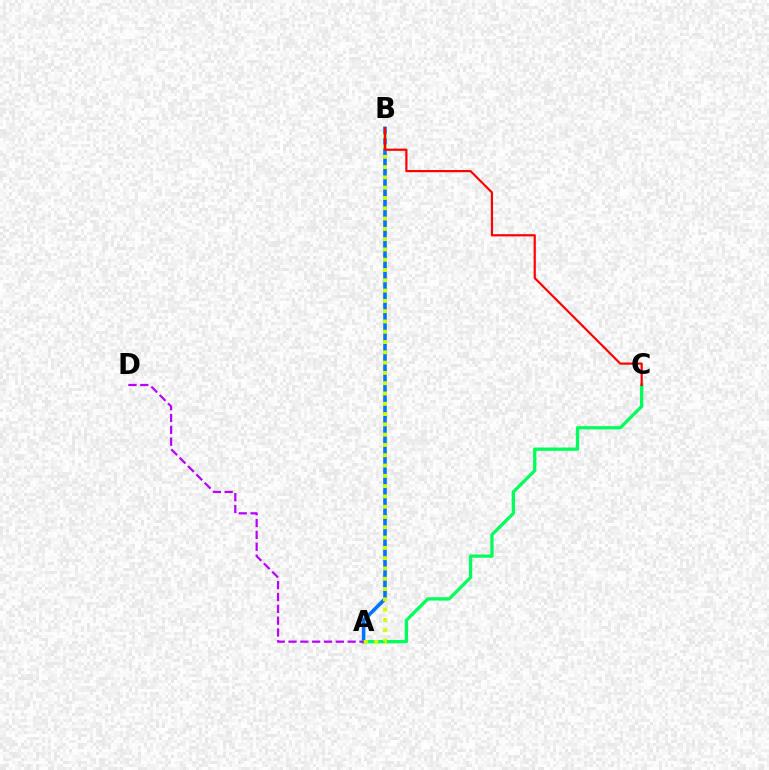{('A', 'B'): [{'color': '#0074ff', 'line_style': 'solid', 'thickness': 2.6}, {'color': '#d1ff00', 'line_style': 'dotted', 'thickness': 2.8}], ('A', 'C'): [{'color': '#00ff5c', 'line_style': 'solid', 'thickness': 2.37}], ('A', 'D'): [{'color': '#b900ff', 'line_style': 'dashed', 'thickness': 1.61}], ('B', 'C'): [{'color': '#ff0000', 'line_style': 'solid', 'thickness': 1.58}]}